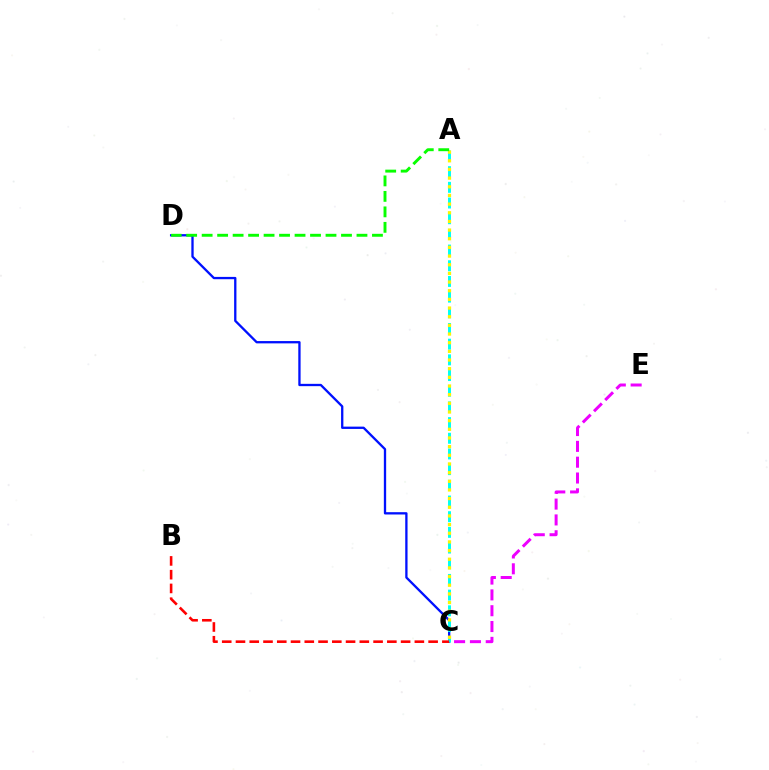{('C', 'D'): [{'color': '#0010ff', 'line_style': 'solid', 'thickness': 1.66}], ('C', 'E'): [{'color': '#ee00ff', 'line_style': 'dashed', 'thickness': 2.15}], ('A', 'C'): [{'color': '#00fff6', 'line_style': 'dashed', 'thickness': 2.13}, {'color': '#fcf500', 'line_style': 'dotted', 'thickness': 2.35}], ('B', 'C'): [{'color': '#ff0000', 'line_style': 'dashed', 'thickness': 1.87}], ('A', 'D'): [{'color': '#08ff00', 'line_style': 'dashed', 'thickness': 2.1}]}